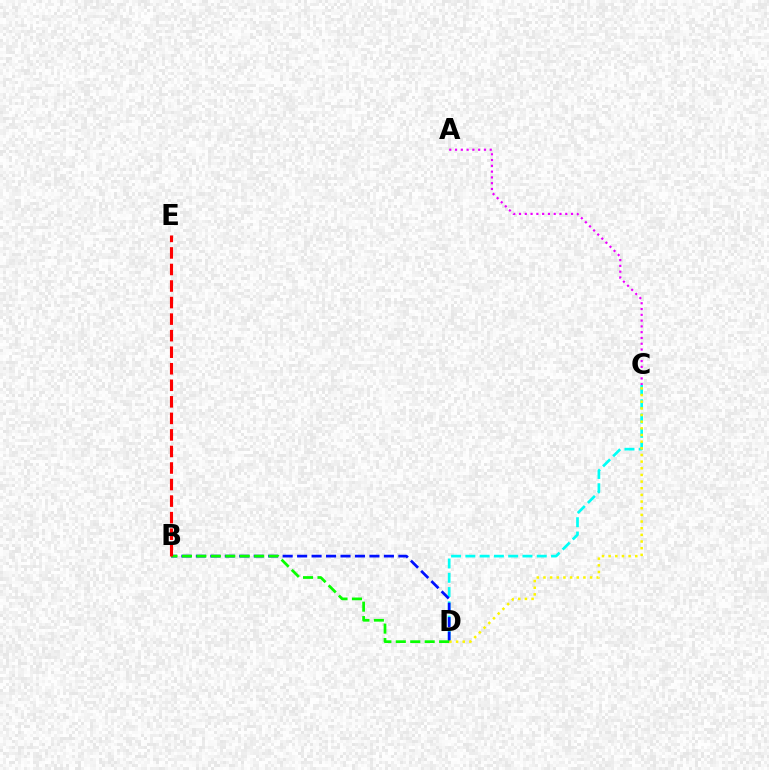{('C', 'D'): [{'color': '#00fff6', 'line_style': 'dashed', 'thickness': 1.94}, {'color': '#fcf500', 'line_style': 'dotted', 'thickness': 1.81}], ('B', 'D'): [{'color': '#0010ff', 'line_style': 'dashed', 'thickness': 1.96}, {'color': '#08ff00', 'line_style': 'dashed', 'thickness': 1.96}], ('B', 'E'): [{'color': '#ff0000', 'line_style': 'dashed', 'thickness': 2.25}], ('A', 'C'): [{'color': '#ee00ff', 'line_style': 'dotted', 'thickness': 1.57}]}